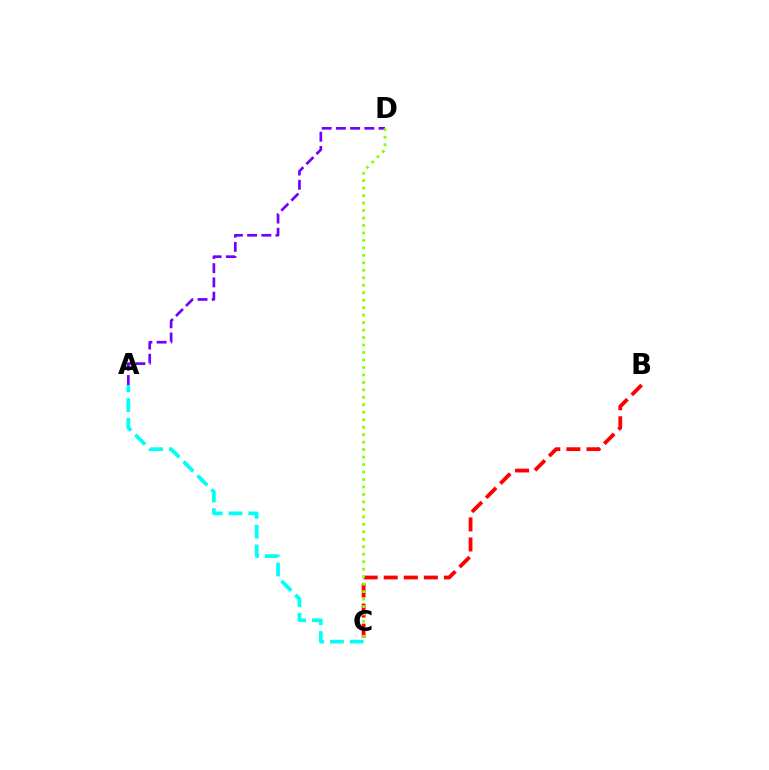{('A', 'C'): [{'color': '#00fff6', 'line_style': 'dashed', 'thickness': 2.68}], ('A', 'D'): [{'color': '#7200ff', 'line_style': 'dashed', 'thickness': 1.93}], ('B', 'C'): [{'color': '#ff0000', 'line_style': 'dashed', 'thickness': 2.73}], ('C', 'D'): [{'color': '#84ff00', 'line_style': 'dotted', 'thickness': 2.03}]}